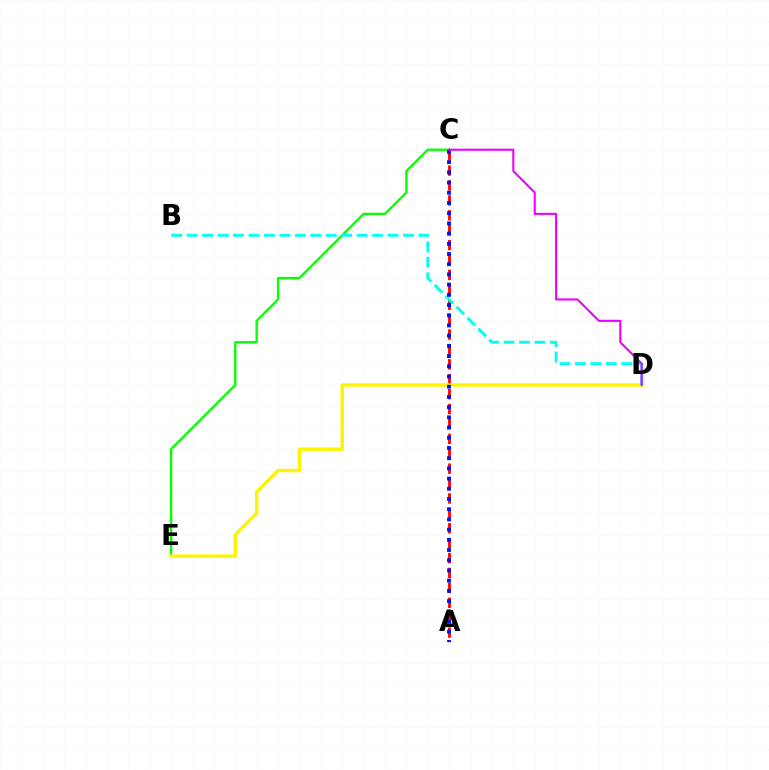{('A', 'C'): [{'color': '#ff0000', 'line_style': 'dashed', 'thickness': 2.02}, {'color': '#0010ff', 'line_style': 'dotted', 'thickness': 2.77}], ('C', 'E'): [{'color': '#08ff00', 'line_style': 'solid', 'thickness': 1.69}], ('D', 'E'): [{'color': '#fcf500', 'line_style': 'solid', 'thickness': 2.47}], ('B', 'D'): [{'color': '#00fff6', 'line_style': 'dashed', 'thickness': 2.1}], ('C', 'D'): [{'color': '#ee00ff', 'line_style': 'solid', 'thickness': 1.51}]}